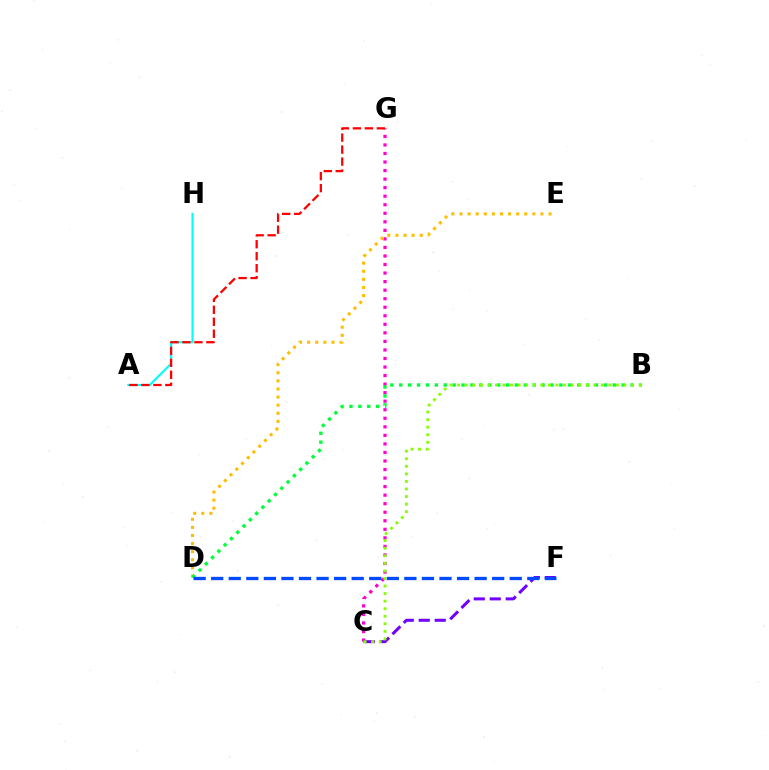{('A', 'H'): [{'color': '#00fff6', 'line_style': 'solid', 'thickness': 1.54}], ('C', 'G'): [{'color': '#ff00cf', 'line_style': 'dotted', 'thickness': 2.32}], ('D', 'E'): [{'color': '#ffbd00', 'line_style': 'dotted', 'thickness': 2.2}], ('B', 'D'): [{'color': '#00ff39', 'line_style': 'dotted', 'thickness': 2.42}], ('C', 'F'): [{'color': '#7200ff', 'line_style': 'dashed', 'thickness': 2.17}], ('D', 'F'): [{'color': '#004bff', 'line_style': 'dashed', 'thickness': 2.39}], ('B', 'C'): [{'color': '#84ff00', 'line_style': 'dotted', 'thickness': 2.05}], ('A', 'G'): [{'color': '#ff0000', 'line_style': 'dashed', 'thickness': 1.63}]}